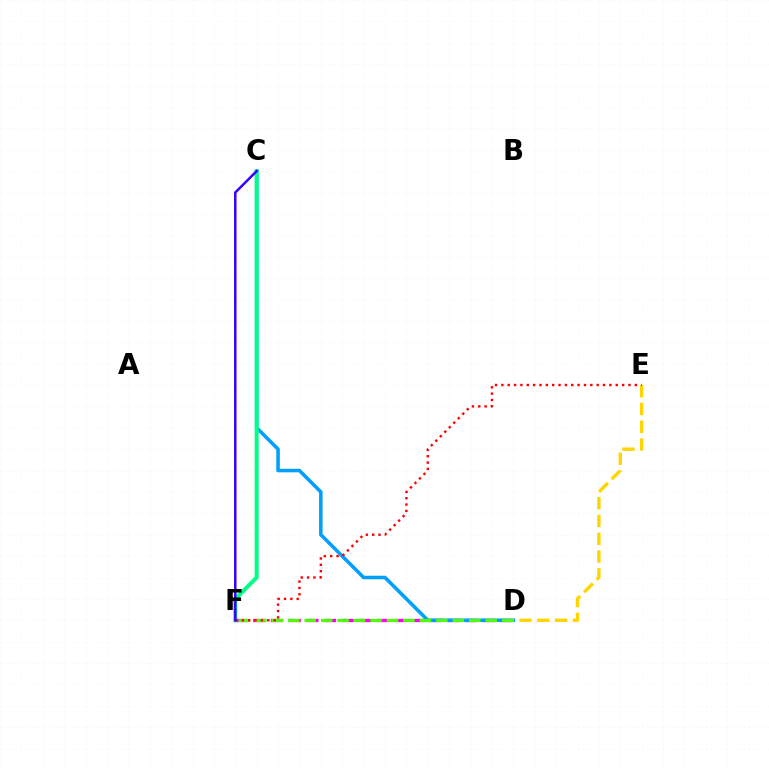{('D', 'F'): [{'color': '#ff00ed', 'line_style': 'dashed', 'thickness': 2.4}, {'color': '#4fff00', 'line_style': 'dashed', 'thickness': 2.24}], ('C', 'D'): [{'color': '#009eff', 'line_style': 'solid', 'thickness': 2.54}], ('C', 'F'): [{'color': '#00ff86', 'line_style': 'solid', 'thickness': 2.88}, {'color': '#3700ff', 'line_style': 'solid', 'thickness': 1.8}], ('D', 'E'): [{'color': '#ffd500', 'line_style': 'dashed', 'thickness': 2.42}], ('E', 'F'): [{'color': '#ff0000', 'line_style': 'dotted', 'thickness': 1.73}]}